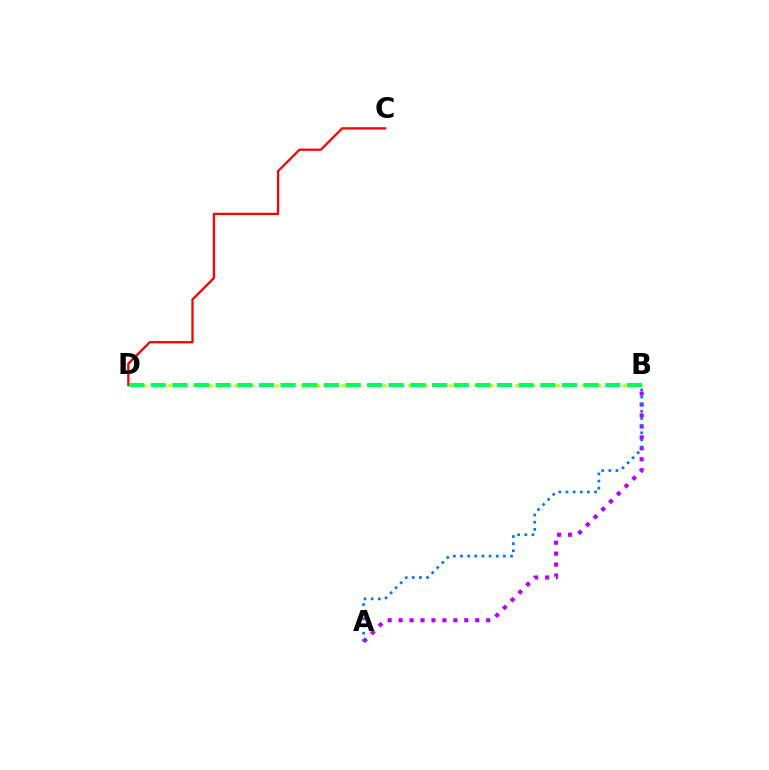{('A', 'B'): [{'color': '#b900ff', 'line_style': 'dotted', 'thickness': 2.97}, {'color': '#0074ff', 'line_style': 'dotted', 'thickness': 1.94}], ('B', 'D'): [{'color': '#d1ff00', 'line_style': 'dotted', 'thickness': 2.25}, {'color': '#00ff5c', 'line_style': 'dashed', 'thickness': 2.94}], ('C', 'D'): [{'color': '#ff0000', 'line_style': 'solid', 'thickness': 1.65}]}